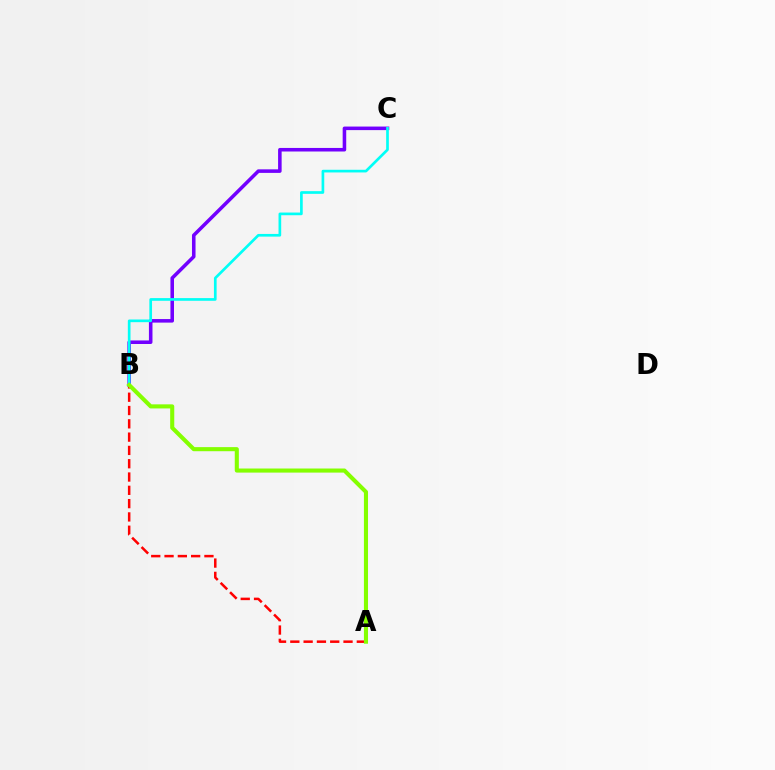{('A', 'B'): [{'color': '#ff0000', 'line_style': 'dashed', 'thickness': 1.81}, {'color': '#84ff00', 'line_style': 'solid', 'thickness': 2.94}], ('B', 'C'): [{'color': '#7200ff', 'line_style': 'solid', 'thickness': 2.56}, {'color': '#00fff6', 'line_style': 'solid', 'thickness': 1.93}]}